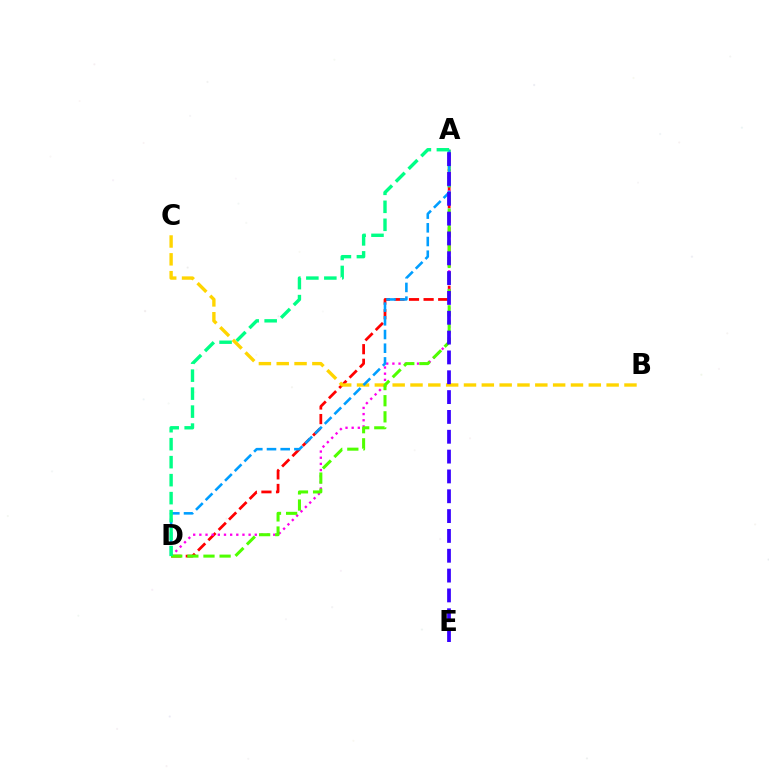{('A', 'D'): [{'color': '#ff0000', 'line_style': 'dashed', 'thickness': 1.98}, {'color': '#ff00ed', 'line_style': 'dotted', 'thickness': 1.67}, {'color': '#4fff00', 'line_style': 'dashed', 'thickness': 2.19}, {'color': '#009eff', 'line_style': 'dashed', 'thickness': 1.86}, {'color': '#00ff86', 'line_style': 'dashed', 'thickness': 2.44}], ('B', 'C'): [{'color': '#ffd500', 'line_style': 'dashed', 'thickness': 2.42}], ('A', 'E'): [{'color': '#3700ff', 'line_style': 'dashed', 'thickness': 2.69}]}